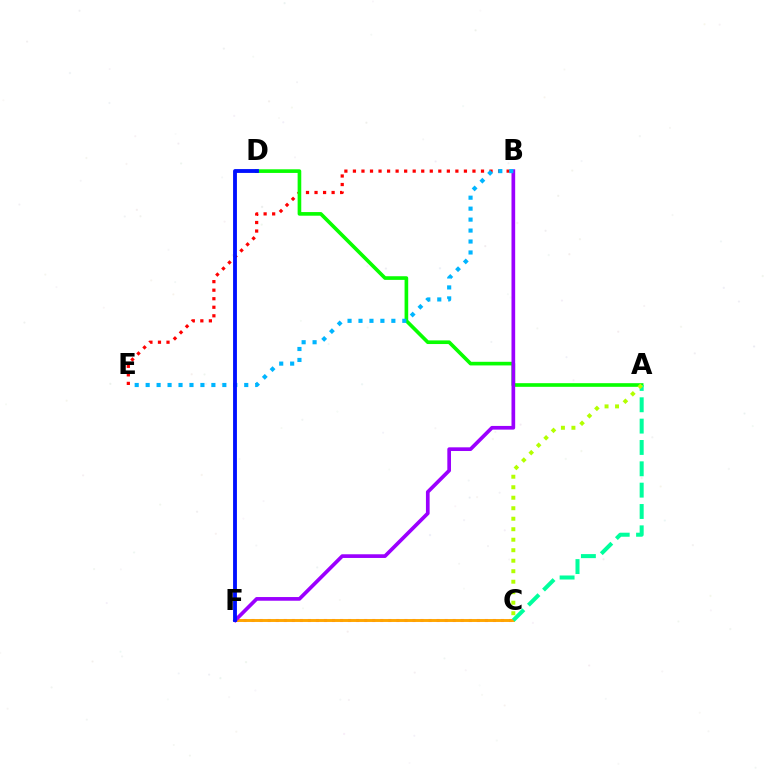{('B', 'E'): [{'color': '#ff0000', 'line_style': 'dotted', 'thickness': 2.32}, {'color': '#00b5ff', 'line_style': 'dotted', 'thickness': 2.98}], ('A', 'D'): [{'color': '#08ff00', 'line_style': 'solid', 'thickness': 2.62}], ('C', 'F'): [{'color': '#ff00bd', 'line_style': 'dotted', 'thickness': 2.19}, {'color': '#ffa500', 'line_style': 'solid', 'thickness': 2.11}], ('B', 'F'): [{'color': '#9b00ff', 'line_style': 'solid', 'thickness': 2.65}], ('A', 'C'): [{'color': '#00ff9d', 'line_style': 'dashed', 'thickness': 2.9}, {'color': '#b3ff00', 'line_style': 'dotted', 'thickness': 2.85}], ('D', 'F'): [{'color': '#0010ff', 'line_style': 'solid', 'thickness': 2.76}]}